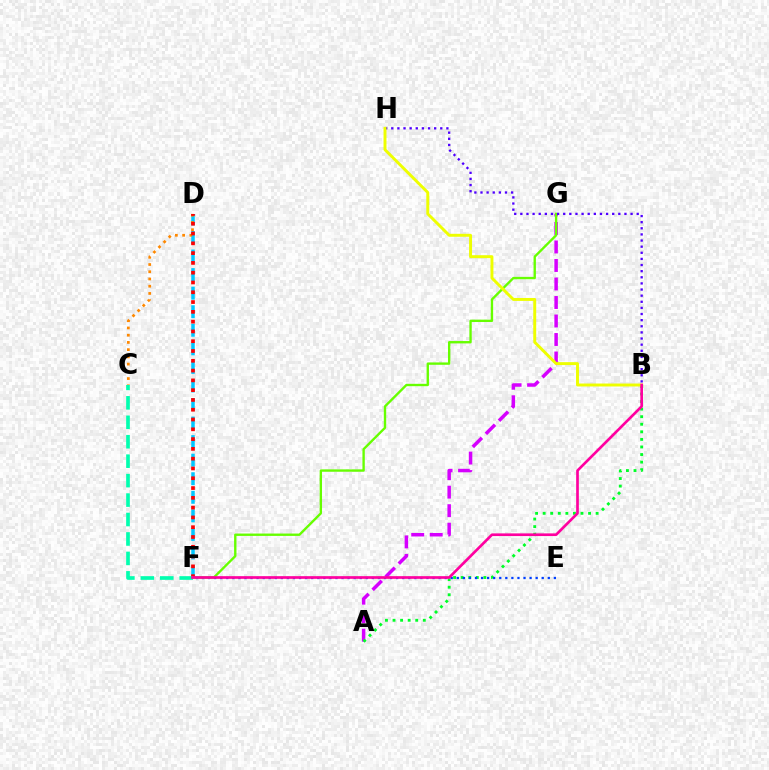{('A', 'G'): [{'color': '#d600ff', 'line_style': 'dashed', 'thickness': 2.51}], ('D', 'F'): [{'color': '#00c7ff', 'line_style': 'dashed', 'thickness': 2.52}, {'color': '#ff0000', 'line_style': 'dotted', 'thickness': 2.66}], ('C', 'D'): [{'color': '#ff8800', 'line_style': 'dotted', 'thickness': 1.96}], ('A', 'B'): [{'color': '#00ff27', 'line_style': 'dotted', 'thickness': 2.06}], ('E', 'F'): [{'color': '#003fff', 'line_style': 'dotted', 'thickness': 1.65}], ('F', 'G'): [{'color': '#66ff00', 'line_style': 'solid', 'thickness': 1.7}], ('B', 'H'): [{'color': '#4f00ff', 'line_style': 'dotted', 'thickness': 1.66}, {'color': '#eeff00', 'line_style': 'solid', 'thickness': 2.11}], ('C', 'F'): [{'color': '#00ffaf', 'line_style': 'dashed', 'thickness': 2.64}], ('B', 'F'): [{'color': '#ff00a0', 'line_style': 'solid', 'thickness': 1.92}]}